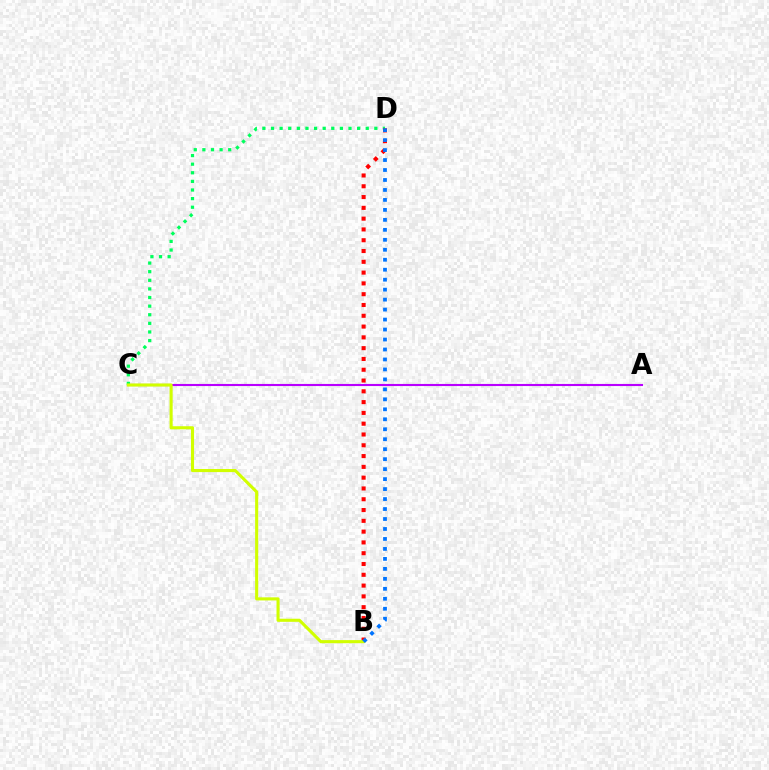{('A', 'C'): [{'color': '#b900ff', 'line_style': 'solid', 'thickness': 1.52}], ('C', 'D'): [{'color': '#00ff5c', 'line_style': 'dotted', 'thickness': 2.34}], ('B', 'D'): [{'color': '#ff0000', 'line_style': 'dotted', 'thickness': 2.93}, {'color': '#0074ff', 'line_style': 'dotted', 'thickness': 2.71}], ('B', 'C'): [{'color': '#d1ff00', 'line_style': 'solid', 'thickness': 2.23}]}